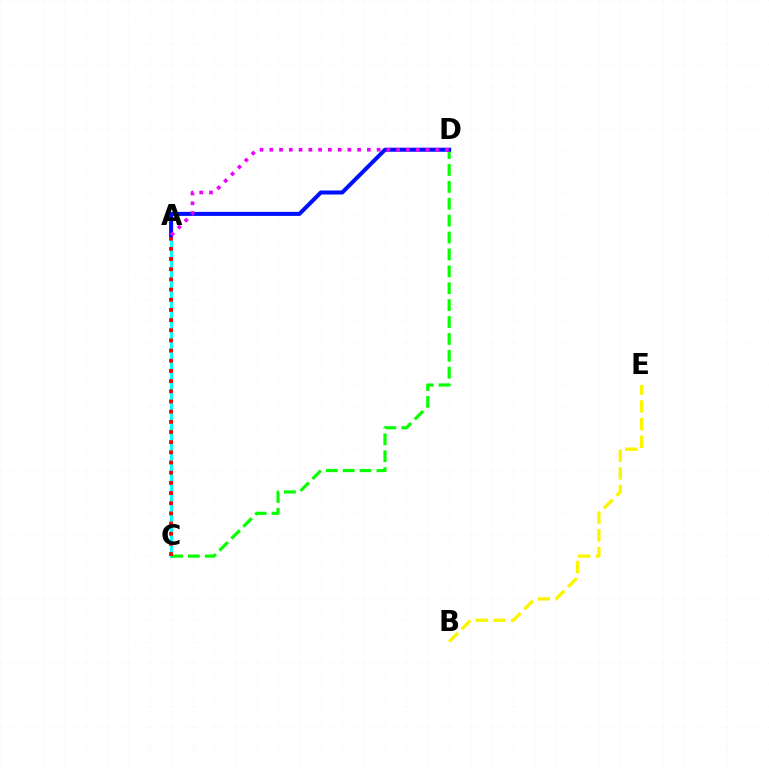{('A', 'C'): [{'color': '#00fff6', 'line_style': 'solid', 'thickness': 2.19}, {'color': '#ff0000', 'line_style': 'dotted', 'thickness': 2.76}], ('C', 'D'): [{'color': '#08ff00', 'line_style': 'dashed', 'thickness': 2.3}], ('A', 'D'): [{'color': '#0010ff', 'line_style': 'solid', 'thickness': 2.91}, {'color': '#ee00ff', 'line_style': 'dotted', 'thickness': 2.65}], ('B', 'E'): [{'color': '#fcf500', 'line_style': 'dashed', 'thickness': 2.4}]}